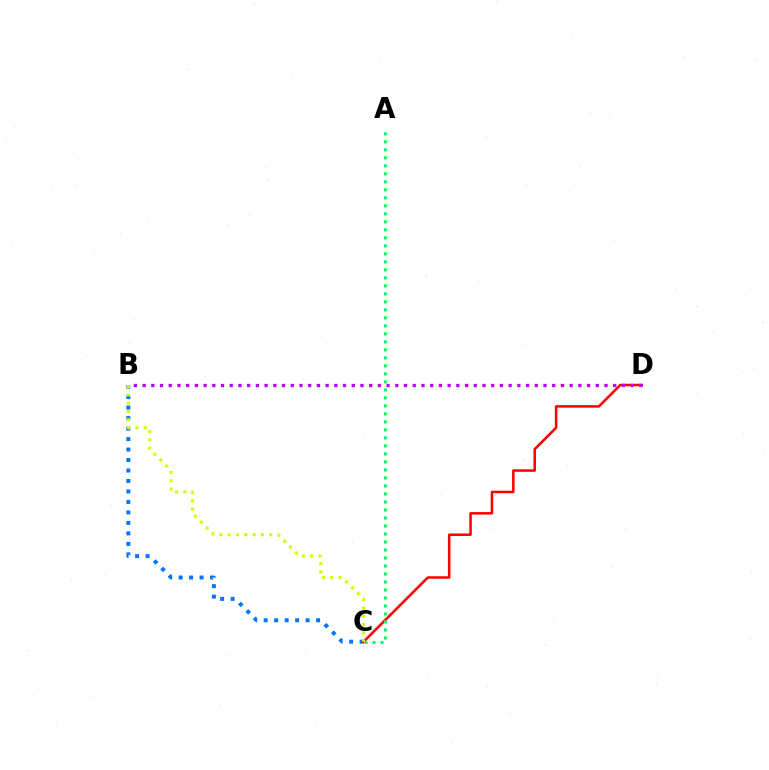{('B', 'C'): [{'color': '#0074ff', 'line_style': 'dotted', 'thickness': 2.85}, {'color': '#d1ff00', 'line_style': 'dotted', 'thickness': 2.25}], ('C', 'D'): [{'color': '#ff0000', 'line_style': 'solid', 'thickness': 1.81}], ('A', 'C'): [{'color': '#00ff5c', 'line_style': 'dotted', 'thickness': 2.17}], ('B', 'D'): [{'color': '#b900ff', 'line_style': 'dotted', 'thickness': 2.37}]}